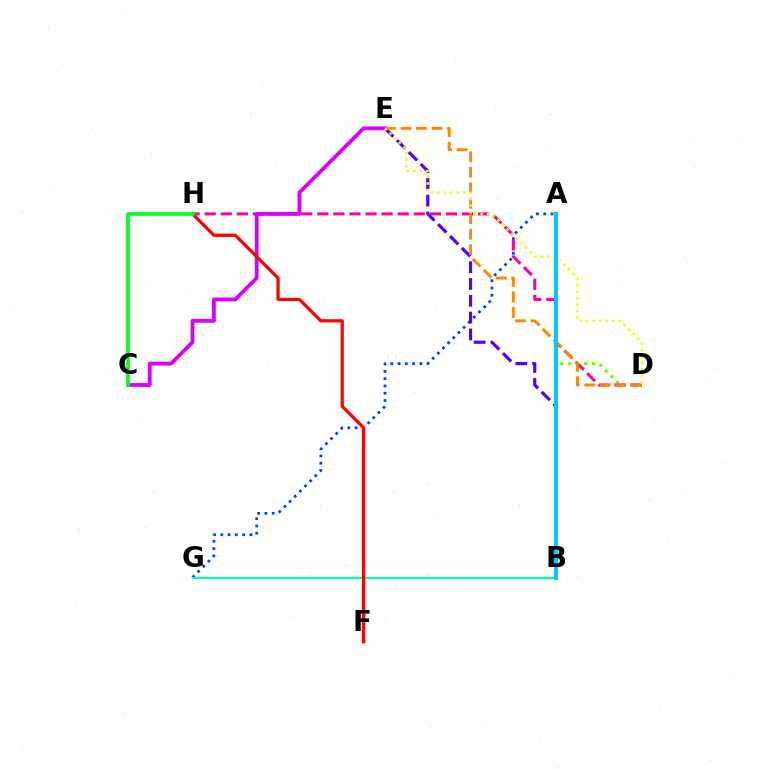{('A', 'G'): [{'color': '#003fff', 'line_style': 'dotted', 'thickness': 1.98}], ('B', 'G'): [{'color': '#00ffaf', 'line_style': 'solid', 'thickness': 1.63}], ('A', 'D'): [{'color': '#66ff00', 'line_style': 'dotted', 'thickness': 2.16}], ('D', 'H'): [{'color': '#ff00a0', 'line_style': 'dashed', 'thickness': 2.19}], ('B', 'E'): [{'color': '#4f00ff', 'line_style': 'dashed', 'thickness': 2.29}], ('C', 'E'): [{'color': '#d600ff', 'line_style': 'solid', 'thickness': 2.75}], ('D', 'E'): [{'color': '#ff8800', 'line_style': 'dashed', 'thickness': 2.1}, {'color': '#eeff00', 'line_style': 'dotted', 'thickness': 1.76}], ('F', 'H'): [{'color': '#ff0000', 'line_style': 'solid', 'thickness': 2.34}], ('C', 'H'): [{'color': '#00ff27', 'line_style': 'solid', 'thickness': 2.59}], ('A', 'B'): [{'color': '#00c7ff', 'line_style': 'solid', 'thickness': 2.91}]}